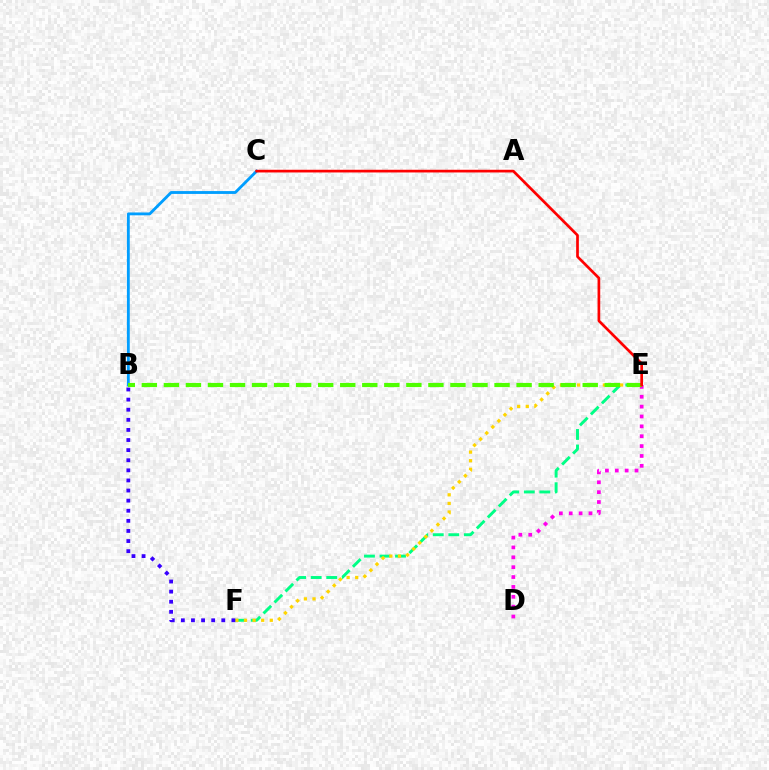{('D', 'E'): [{'color': '#ff00ed', 'line_style': 'dotted', 'thickness': 2.68}], ('E', 'F'): [{'color': '#00ff86', 'line_style': 'dashed', 'thickness': 2.11}, {'color': '#ffd500', 'line_style': 'dotted', 'thickness': 2.34}], ('B', 'F'): [{'color': '#3700ff', 'line_style': 'dotted', 'thickness': 2.74}], ('B', 'C'): [{'color': '#009eff', 'line_style': 'solid', 'thickness': 2.05}], ('B', 'E'): [{'color': '#4fff00', 'line_style': 'dashed', 'thickness': 2.99}], ('C', 'E'): [{'color': '#ff0000', 'line_style': 'solid', 'thickness': 1.94}]}